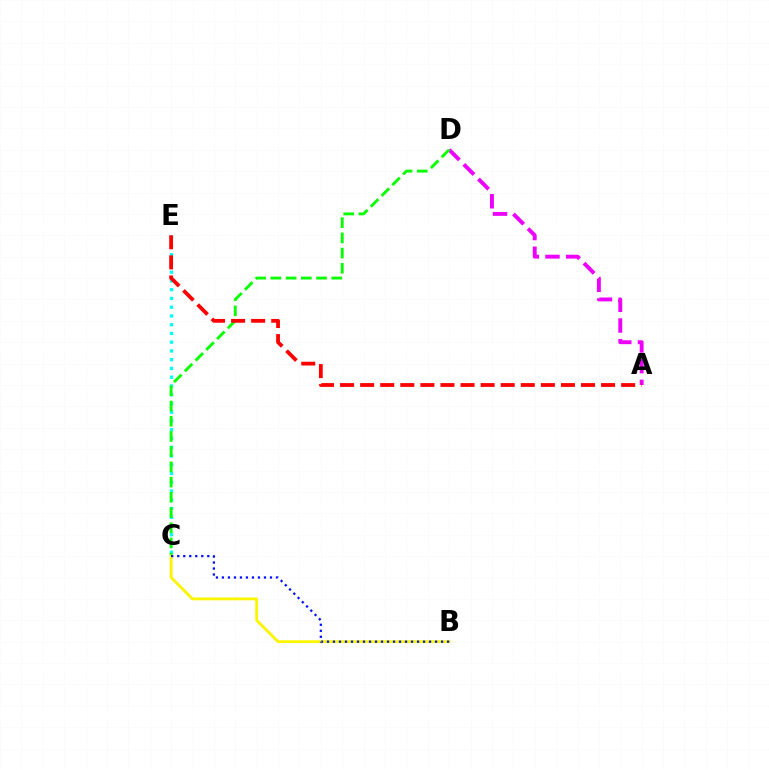{('A', 'D'): [{'color': '#ee00ff', 'line_style': 'dashed', 'thickness': 2.81}], ('C', 'E'): [{'color': '#00fff6', 'line_style': 'dotted', 'thickness': 2.38}], ('C', 'D'): [{'color': '#08ff00', 'line_style': 'dashed', 'thickness': 2.07}], ('B', 'C'): [{'color': '#fcf500', 'line_style': 'solid', 'thickness': 2.04}, {'color': '#0010ff', 'line_style': 'dotted', 'thickness': 1.63}], ('A', 'E'): [{'color': '#ff0000', 'line_style': 'dashed', 'thickness': 2.73}]}